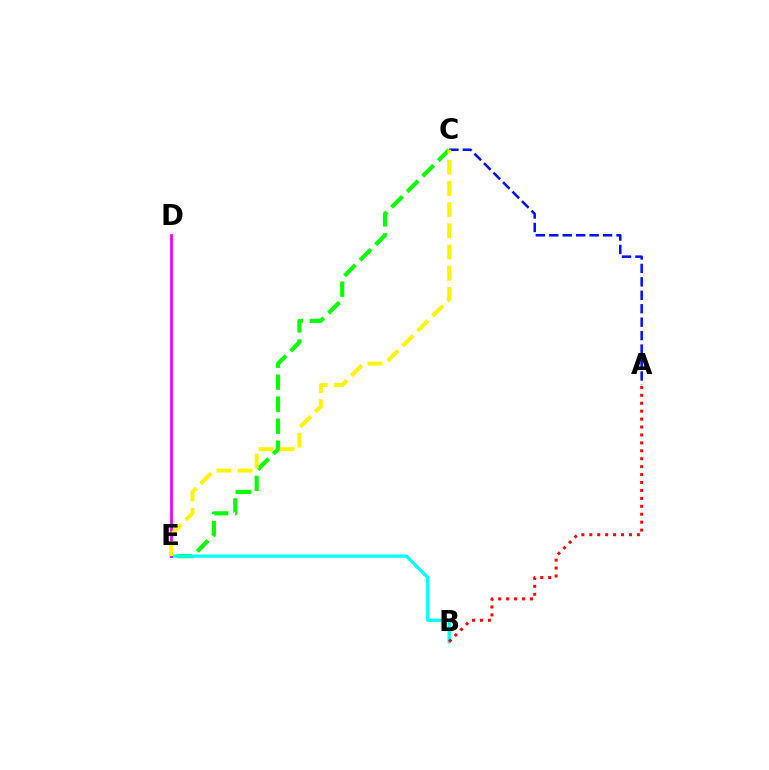{('C', 'E'): [{'color': '#08ff00', 'line_style': 'dashed', 'thickness': 2.99}, {'color': '#fcf500', 'line_style': 'dashed', 'thickness': 2.88}], ('A', 'C'): [{'color': '#0010ff', 'line_style': 'dashed', 'thickness': 1.83}], ('B', 'E'): [{'color': '#00fff6', 'line_style': 'solid', 'thickness': 2.34}], ('A', 'B'): [{'color': '#ff0000', 'line_style': 'dotted', 'thickness': 2.15}], ('D', 'E'): [{'color': '#ee00ff', 'line_style': 'solid', 'thickness': 1.98}]}